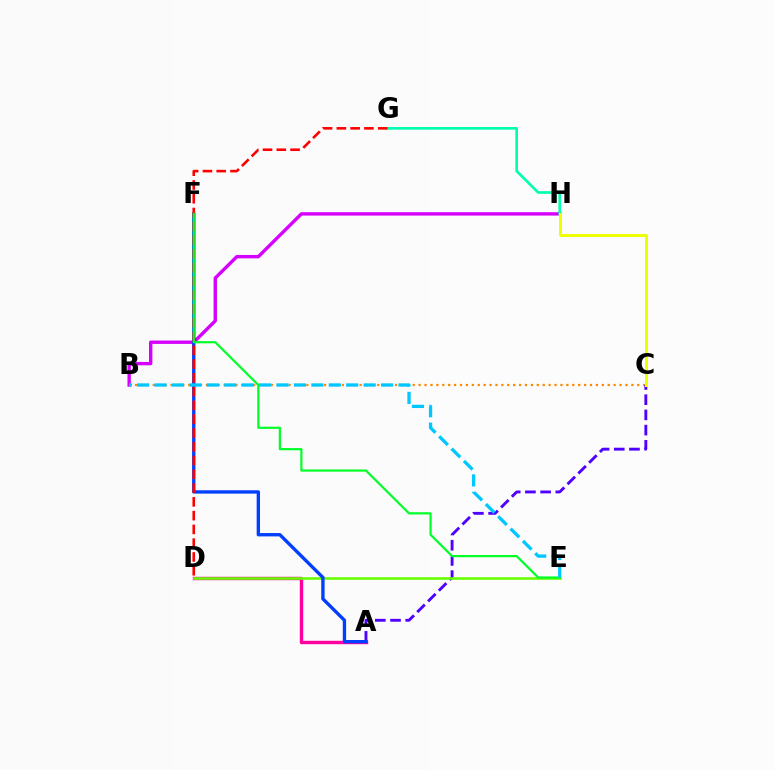{('B', 'C'): [{'color': '#ff8800', 'line_style': 'dotted', 'thickness': 1.61}], ('A', 'C'): [{'color': '#4f00ff', 'line_style': 'dashed', 'thickness': 2.07}], ('A', 'D'): [{'color': '#ff00a0', 'line_style': 'solid', 'thickness': 2.46}], ('D', 'E'): [{'color': '#66ff00', 'line_style': 'solid', 'thickness': 1.88}], ('B', 'H'): [{'color': '#d600ff', 'line_style': 'solid', 'thickness': 2.44}], ('A', 'F'): [{'color': '#003fff', 'line_style': 'solid', 'thickness': 2.41}], ('G', 'H'): [{'color': '#00ffaf', 'line_style': 'solid', 'thickness': 1.92}], ('D', 'G'): [{'color': '#ff0000', 'line_style': 'dashed', 'thickness': 1.87}], ('E', 'F'): [{'color': '#00ff27', 'line_style': 'solid', 'thickness': 1.58}], ('C', 'H'): [{'color': '#eeff00', 'line_style': 'solid', 'thickness': 2.11}], ('B', 'E'): [{'color': '#00c7ff', 'line_style': 'dashed', 'thickness': 2.37}]}